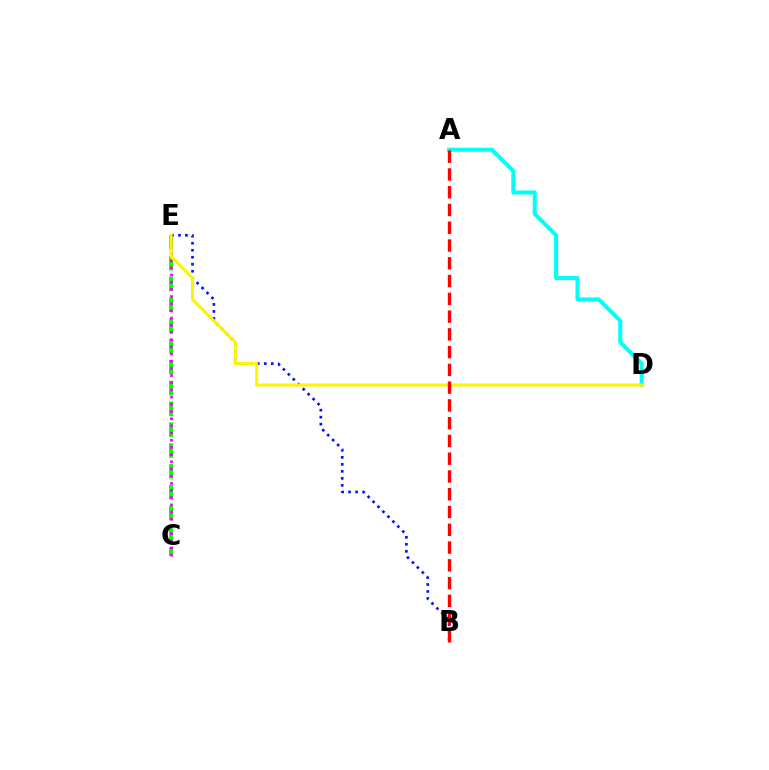{('C', 'E'): [{'color': '#08ff00', 'line_style': 'dashed', 'thickness': 2.83}, {'color': '#ee00ff', 'line_style': 'dotted', 'thickness': 1.95}], ('A', 'D'): [{'color': '#00fff6', 'line_style': 'solid', 'thickness': 2.91}], ('B', 'E'): [{'color': '#0010ff', 'line_style': 'dotted', 'thickness': 1.9}], ('D', 'E'): [{'color': '#fcf500', 'line_style': 'solid', 'thickness': 2.23}], ('A', 'B'): [{'color': '#ff0000', 'line_style': 'dashed', 'thickness': 2.41}]}